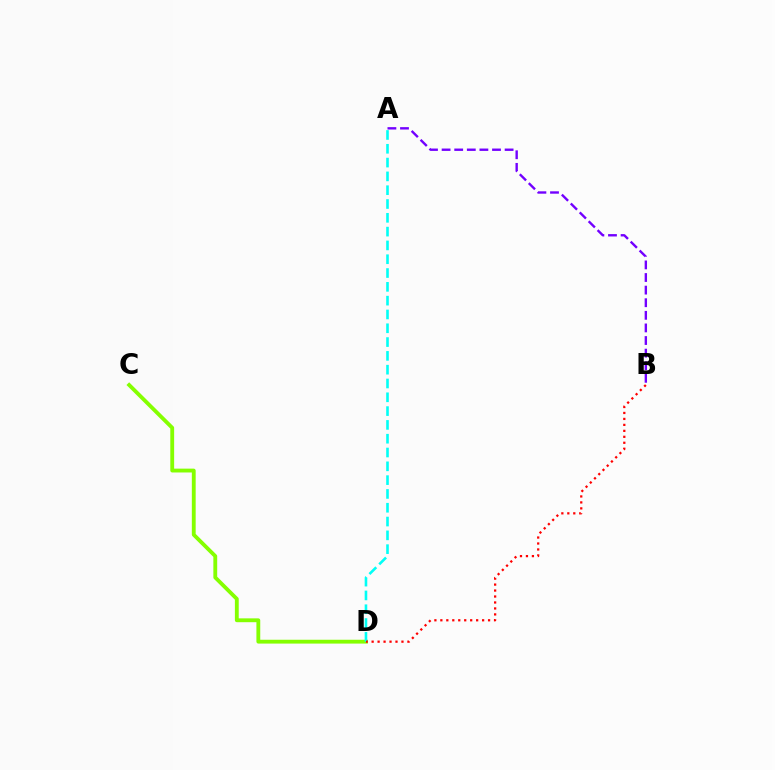{('A', 'B'): [{'color': '#7200ff', 'line_style': 'dashed', 'thickness': 1.71}], ('C', 'D'): [{'color': '#84ff00', 'line_style': 'solid', 'thickness': 2.76}], ('A', 'D'): [{'color': '#00fff6', 'line_style': 'dashed', 'thickness': 1.88}], ('B', 'D'): [{'color': '#ff0000', 'line_style': 'dotted', 'thickness': 1.62}]}